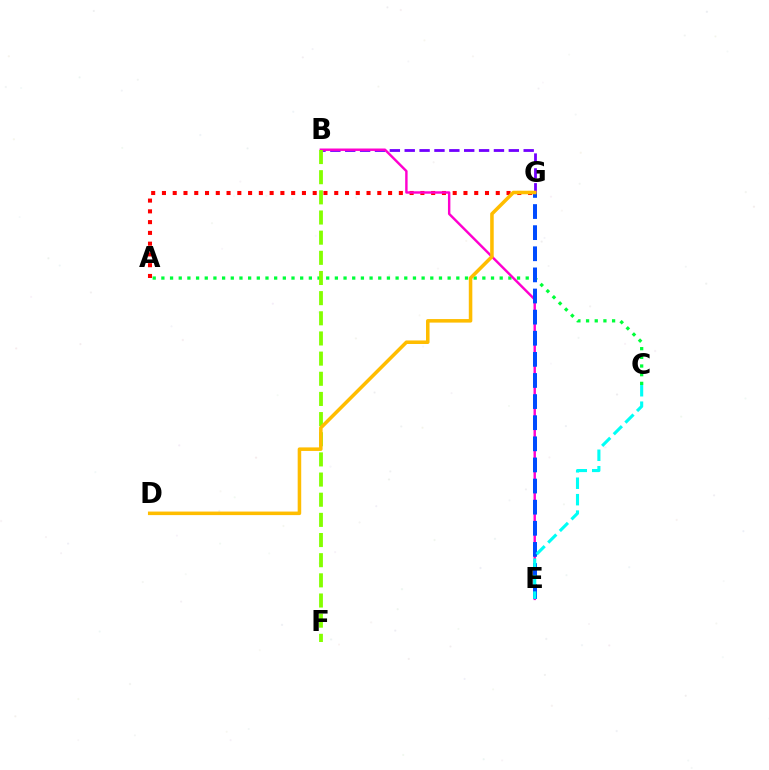{('A', 'G'): [{'color': '#ff0000', 'line_style': 'dotted', 'thickness': 2.93}], ('B', 'G'): [{'color': '#7200ff', 'line_style': 'dashed', 'thickness': 2.02}], ('A', 'C'): [{'color': '#00ff39', 'line_style': 'dotted', 'thickness': 2.36}], ('B', 'E'): [{'color': '#ff00cf', 'line_style': 'solid', 'thickness': 1.75}], ('E', 'G'): [{'color': '#004bff', 'line_style': 'dashed', 'thickness': 2.87}], ('C', 'E'): [{'color': '#00fff6', 'line_style': 'dashed', 'thickness': 2.23}], ('B', 'F'): [{'color': '#84ff00', 'line_style': 'dashed', 'thickness': 2.74}], ('D', 'G'): [{'color': '#ffbd00', 'line_style': 'solid', 'thickness': 2.55}]}